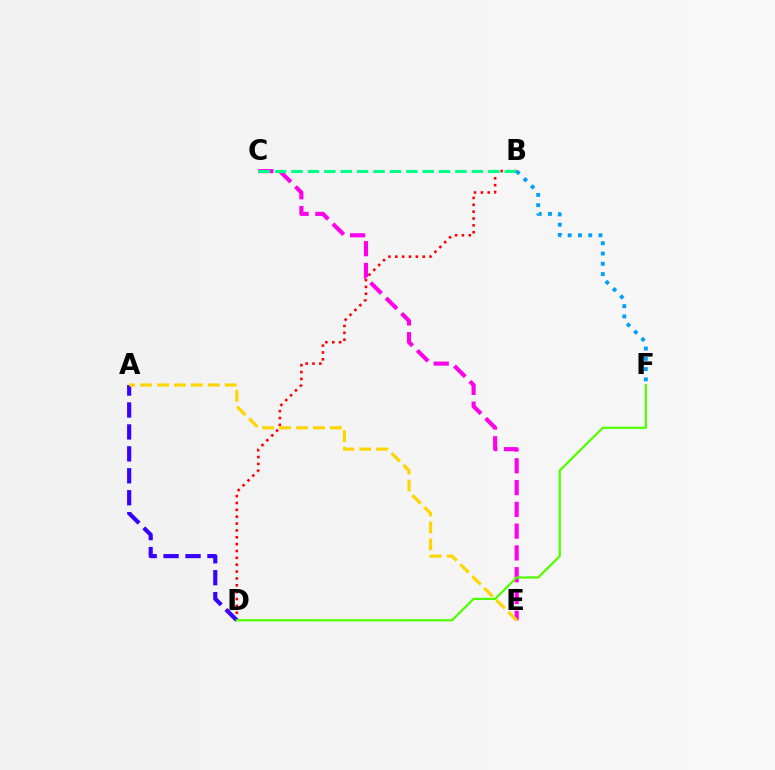{('B', 'D'): [{'color': '#ff0000', 'line_style': 'dotted', 'thickness': 1.86}], ('C', 'E'): [{'color': '#ff00ed', 'line_style': 'dashed', 'thickness': 2.96}], ('B', 'C'): [{'color': '#00ff86', 'line_style': 'dashed', 'thickness': 2.23}], ('B', 'F'): [{'color': '#009eff', 'line_style': 'dotted', 'thickness': 2.79}], ('A', 'D'): [{'color': '#3700ff', 'line_style': 'dashed', 'thickness': 2.98}], ('A', 'E'): [{'color': '#ffd500', 'line_style': 'dashed', 'thickness': 2.3}], ('D', 'F'): [{'color': '#4fff00', 'line_style': 'solid', 'thickness': 1.61}]}